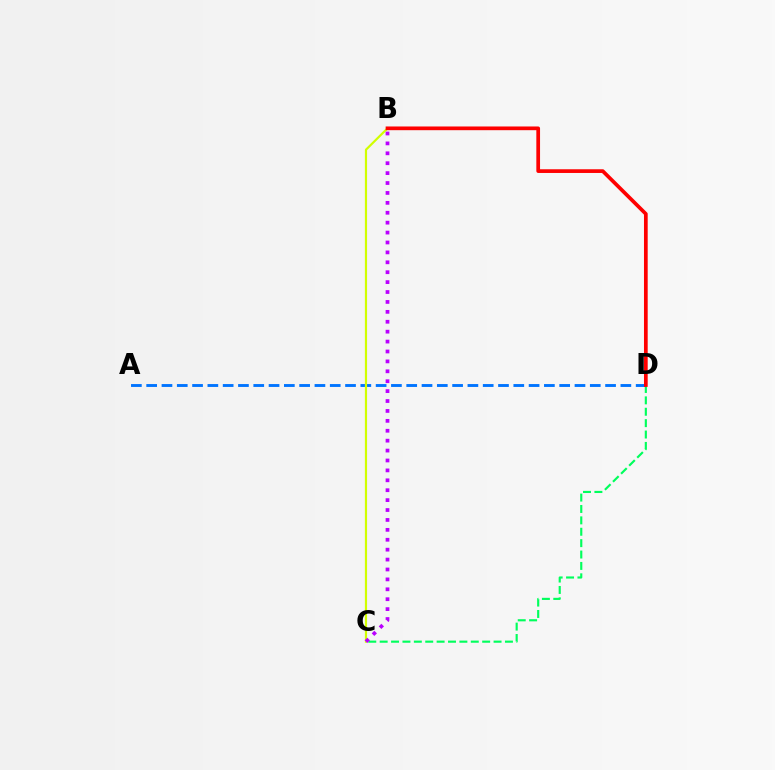{('C', 'D'): [{'color': '#00ff5c', 'line_style': 'dashed', 'thickness': 1.55}], ('A', 'D'): [{'color': '#0074ff', 'line_style': 'dashed', 'thickness': 2.08}], ('B', 'C'): [{'color': '#d1ff00', 'line_style': 'solid', 'thickness': 1.57}, {'color': '#b900ff', 'line_style': 'dotted', 'thickness': 2.69}], ('B', 'D'): [{'color': '#ff0000', 'line_style': 'solid', 'thickness': 2.67}]}